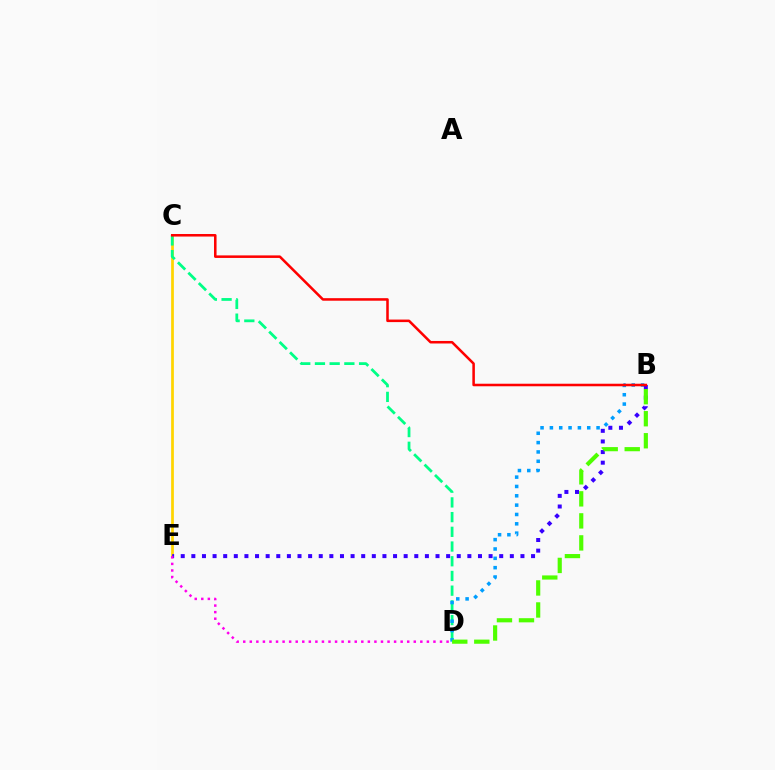{('C', 'E'): [{'color': '#ffd500', 'line_style': 'solid', 'thickness': 1.96}], ('C', 'D'): [{'color': '#00ff86', 'line_style': 'dashed', 'thickness': 2.0}], ('B', 'D'): [{'color': '#009eff', 'line_style': 'dotted', 'thickness': 2.54}, {'color': '#4fff00', 'line_style': 'dashed', 'thickness': 2.99}], ('B', 'E'): [{'color': '#3700ff', 'line_style': 'dotted', 'thickness': 2.88}], ('B', 'C'): [{'color': '#ff0000', 'line_style': 'solid', 'thickness': 1.83}], ('D', 'E'): [{'color': '#ff00ed', 'line_style': 'dotted', 'thickness': 1.78}]}